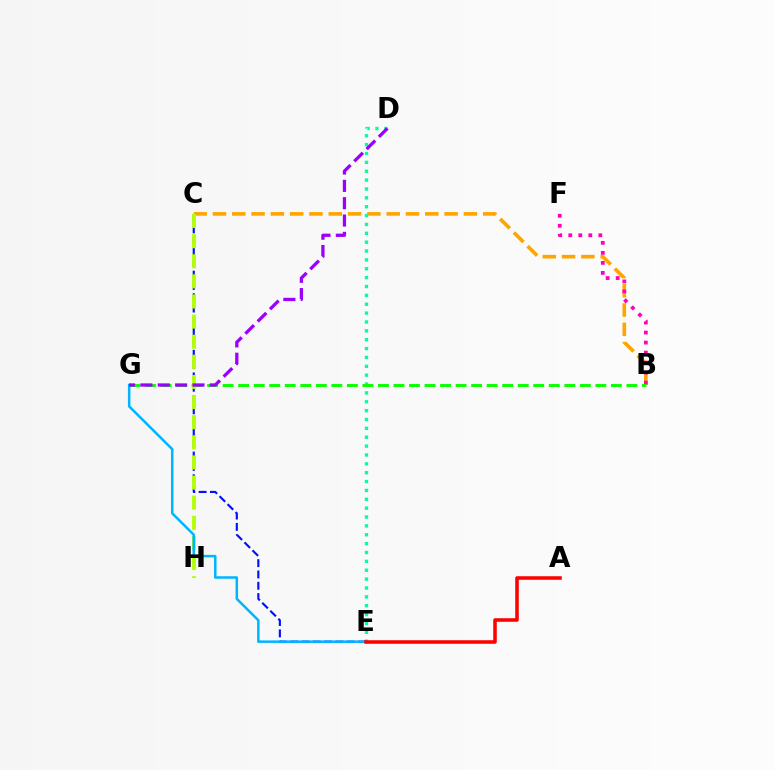{('D', 'E'): [{'color': '#00ff9d', 'line_style': 'dotted', 'thickness': 2.41}], ('B', 'C'): [{'color': '#ffa500', 'line_style': 'dashed', 'thickness': 2.62}], ('B', 'F'): [{'color': '#ff00bd', 'line_style': 'dotted', 'thickness': 2.72}], ('C', 'E'): [{'color': '#0010ff', 'line_style': 'dashed', 'thickness': 1.54}], ('B', 'G'): [{'color': '#08ff00', 'line_style': 'dashed', 'thickness': 2.11}], ('C', 'H'): [{'color': '#b3ff00', 'line_style': 'dashed', 'thickness': 2.73}], ('E', 'G'): [{'color': '#00b5ff', 'line_style': 'solid', 'thickness': 1.81}], ('D', 'G'): [{'color': '#9b00ff', 'line_style': 'dashed', 'thickness': 2.36}], ('A', 'E'): [{'color': '#ff0000', 'line_style': 'solid', 'thickness': 2.56}]}